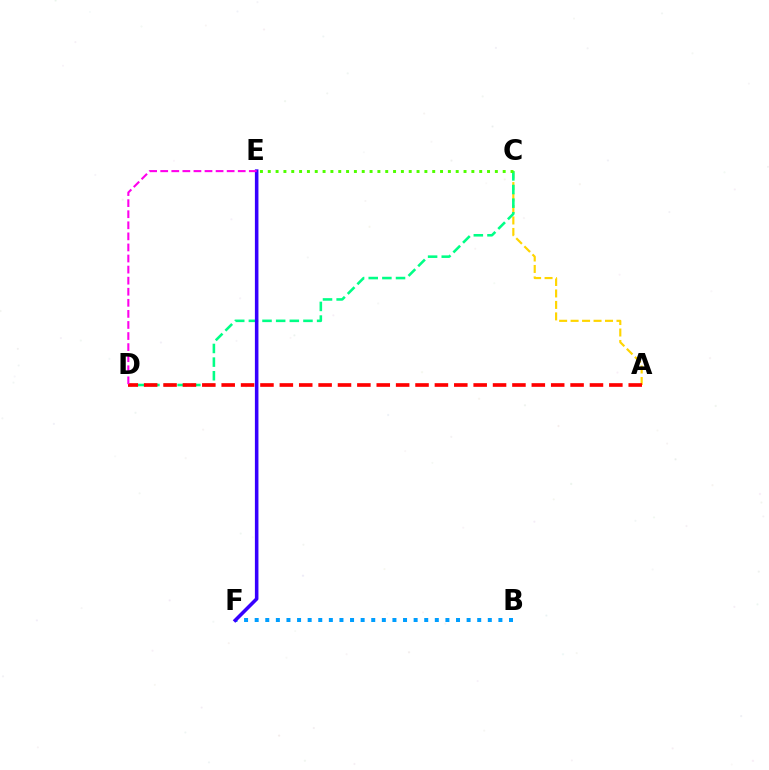{('A', 'C'): [{'color': '#ffd500', 'line_style': 'dashed', 'thickness': 1.56}], ('B', 'F'): [{'color': '#009eff', 'line_style': 'dotted', 'thickness': 2.88}], ('C', 'D'): [{'color': '#00ff86', 'line_style': 'dashed', 'thickness': 1.85}], ('A', 'D'): [{'color': '#ff0000', 'line_style': 'dashed', 'thickness': 2.63}], ('C', 'E'): [{'color': '#4fff00', 'line_style': 'dotted', 'thickness': 2.13}], ('E', 'F'): [{'color': '#3700ff', 'line_style': 'solid', 'thickness': 2.56}], ('D', 'E'): [{'color': '#ff00ed', 'line_style': 'dashed', 'thickness': 1.5}]}